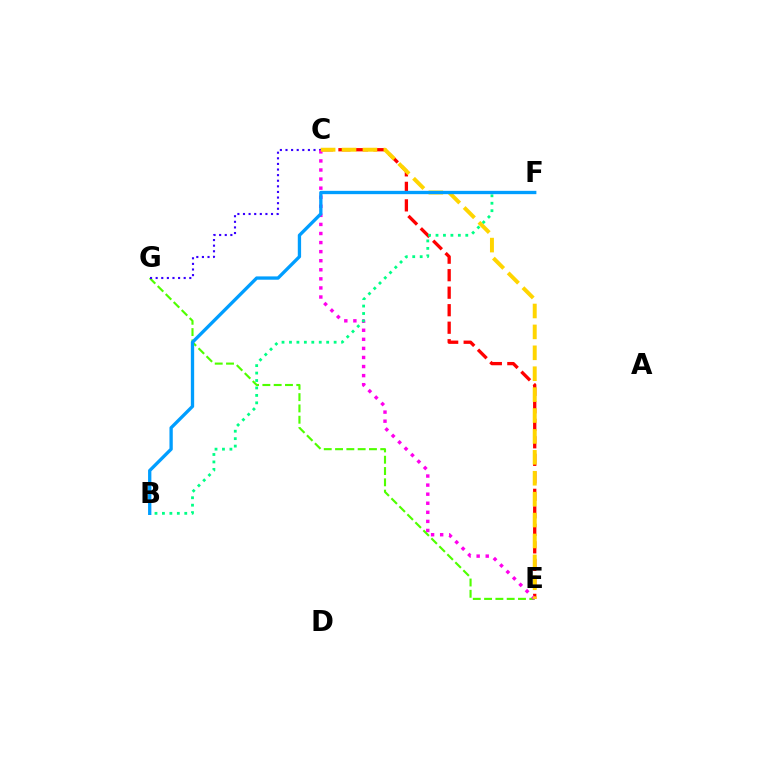{('E', 'G'): [{'color': '#4fff00', 'line_style': 'dashed', 'thickness': 1.54}], ('C', 'E'): [{'color': '#ff0000', 'line_style': 'dashed', 'thickness': 2.38}, {'color': '#ff00ed', 'line_style': 'dotted', 'thickness': 2.46}, {'color': '#ffd500', 'line_style': 'dashed', 'thickness': 2.84}], ('C', 'G'): [{'color': '#3700ff', 'line_style': 'dotted', 'thickness': 1.52}], ('B', 'F'): [{'color': '#00ff86', 'line_style': 'dotted', 'thickness': 2.02}, {'color': '#009eff', 'line_style': 'solid', 'thickness': 2.39}]}